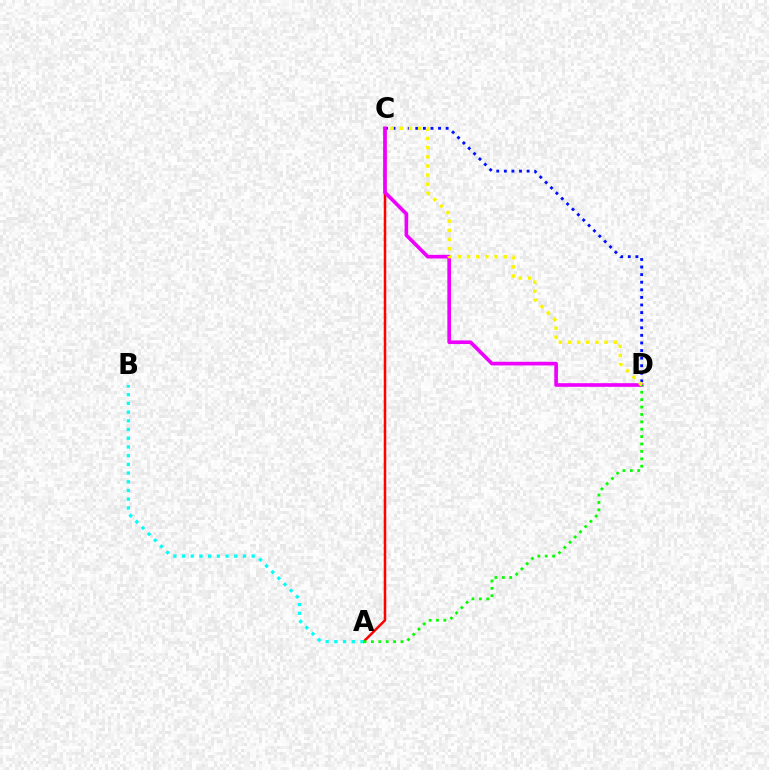{('C', 'D'): [{'color': '#0010ff', 'line_style': 'dotted', 'thickness': 2.06}, {'color': '#ee00ff', 'line_style': 'solid', 'thickness': 2.62}, {'color': '#fcf500', 'line_style': 'dotted', 'thickness': 2.49}], ('A', 'C'): [{'color': '#ff0000', 'line_style': 'solid', 'thickness': 1.82}], ('A', 'D'): [{'color': '#08ff00', 'line_style': 'dotted', 'thickness': 2.01}], ('A', 'B'): [{'color': '#00fff6', 'line_style': 'dotted', 'thickness': 2.37}]}